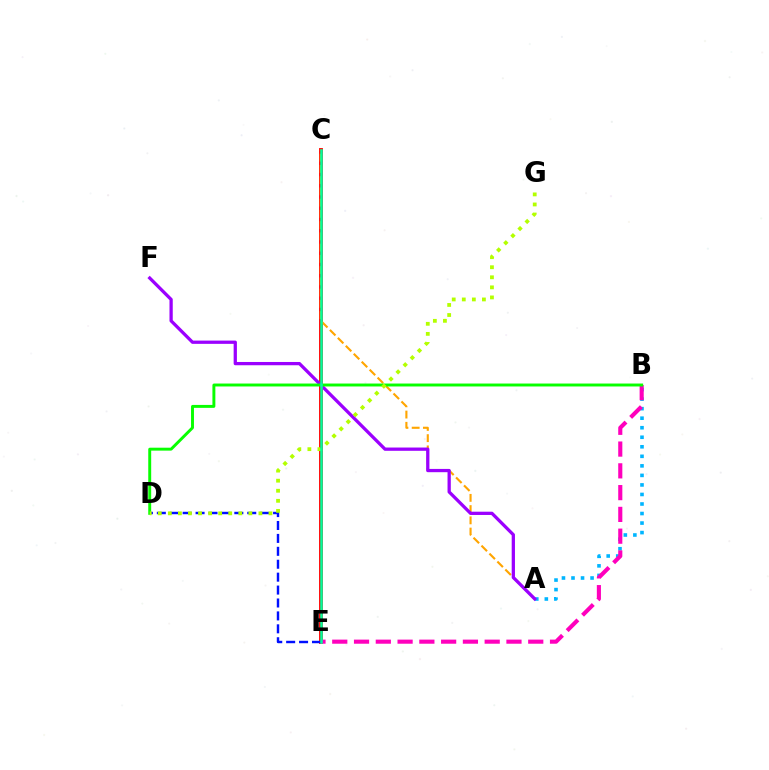{('C', 'E'): [{'color': '#ff0000', 'line_style': 'solid', 'thickness': 2.77}, {'color': '#00ff9d', 'line_style': 'solid', 'thickness': 1.82}], ('A', 'C'): [{'color': '#ffa500', 'line_style': 'dashed', 'thickness': 1.53}], ('A', 'B'): [{'color': '#00b5ff', 'line_style': 'dotted', 'thickness': 2.59}], ('D', 'E'): [{'color': '#0010ff', 'line_style': 'dashed', 'thickness': 1.75}], ('A', 'F'): [{'color': '#9b00ff', 'line_style': 'solid', 'thickness': 2.35}], ('B', 'E'): [{'color': '#ff00bd', 'line_style': 'dashed', 'thickness': 2.96}], ('B', 'D'): [{'color': '#08ff00', 'line_style': 'solid', 'thickness': 2.11}], ('D', 'G'): [{'color': '#b3ff00', 'line_style': 'dotted', 'thickness': 2.73}]}